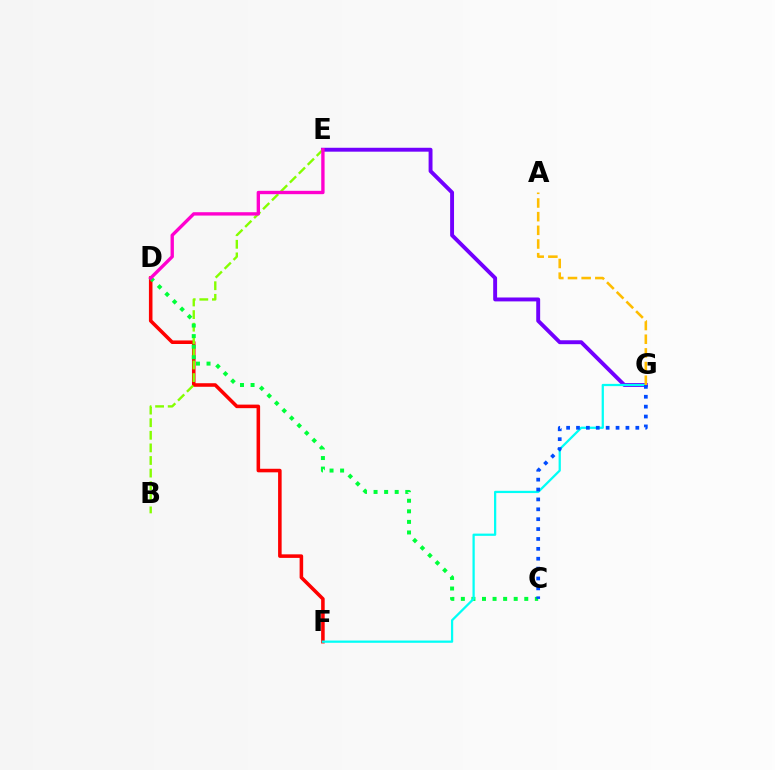{('E', 'G'): [{'color': '#7200ff', 'line_style': 'solid', 'thickness': 2.81}], ('D', 'F'): [{'color': '#ff0000', 'line_style': 'solid', 'thickness': 2.56}], ('B', 'E'): [{'color': '#84ff00', 'line_style': 'dashed', 'thickness': 1.71}], ('C', 'D'): [{'color': '#00ff39', 'line_style': 'dotted', 'thickness': 2.87}], ('F', 'G'): [{'color': '#00fff6', 'line_style': 'solid', 'thickness': 1.62}], ('D', 'E'): [{'color': '#ff00cf', 'line_style': 'solid', 'thickness': 2.41}], ('A', 'G'): [{'color': '#ffbd00', 'line_style': 'dashed', 'thickness': 1.86}], ('C', 'G'): [{'color': '#004bff', 'line_style': 'dotted', 'thickness': 2.69}]}